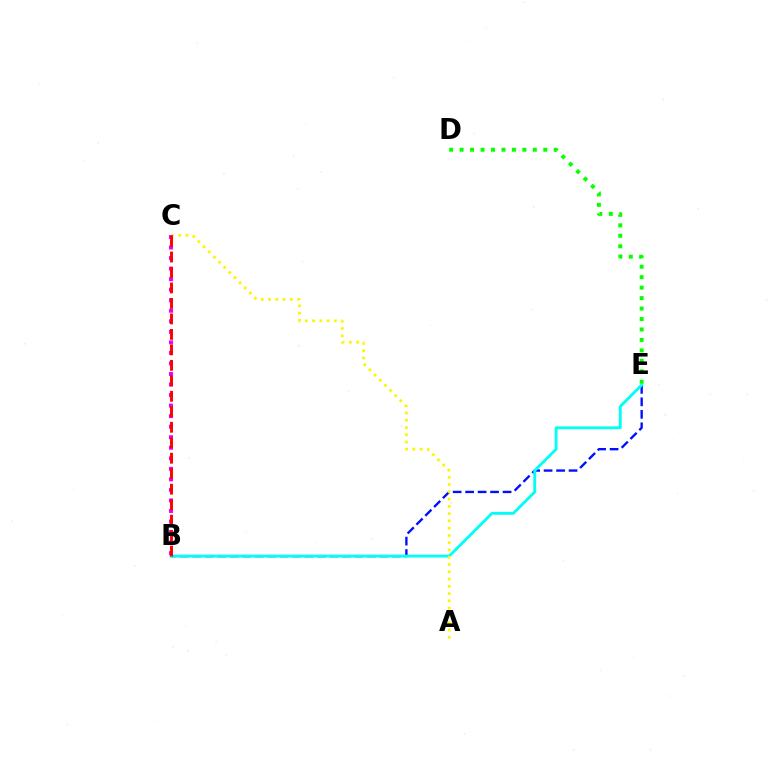{('B', 'E'): [{'color': '#0010ff', 'line_style': 'dashed', 'thickness': 1.69}, {'color': '#00fff6', 'line_style': 'solid', 'thickness': 2.05}], ('A', 'C'): [{'color': '#fcf500', 'line_style': 'dotted', 'thickness': 1.98}], ('B', 'C'): [{'color': '#ee00ff', 'line_style': 'dotted', 'thickness': 2.86}, {'color': '#ff0000', 'line_style': 'dashed', 'thickness': 2.1}], ('D', 'E'): [{'color': '#08ff00', 'line_style': 'dotted', 'thickness': 2.84}]}